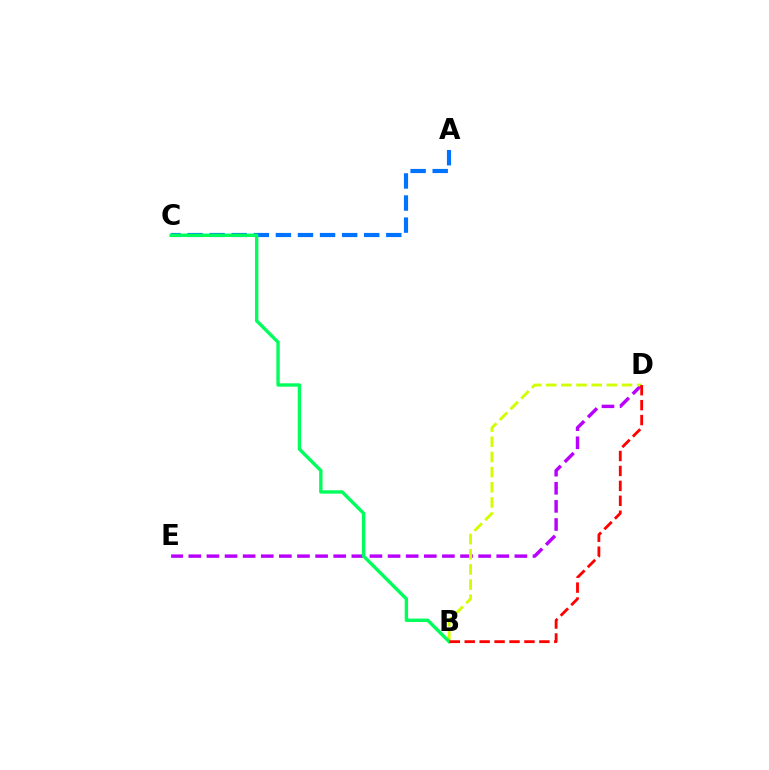{('A', 'C'): [{'color': '#0074ff', 'line_style': 'dashed', 'thickness': 3.0}], ('D', 'E'): [{'color': '#b900ff', 'line_style': 'dashed', 'thickness': 2.46}], ('B', 'D'): [{'color': '#d1ff00', 'line_style': 'dashed', 'thickness': 2.06}, {'color': '#ff0000', 'line_style': 'dashed', 'thickness': 2.03}], ('B', 'C'): [{'color': '#00ff5c', 'line_style': 'solid', 'thickness': 2.44}]}